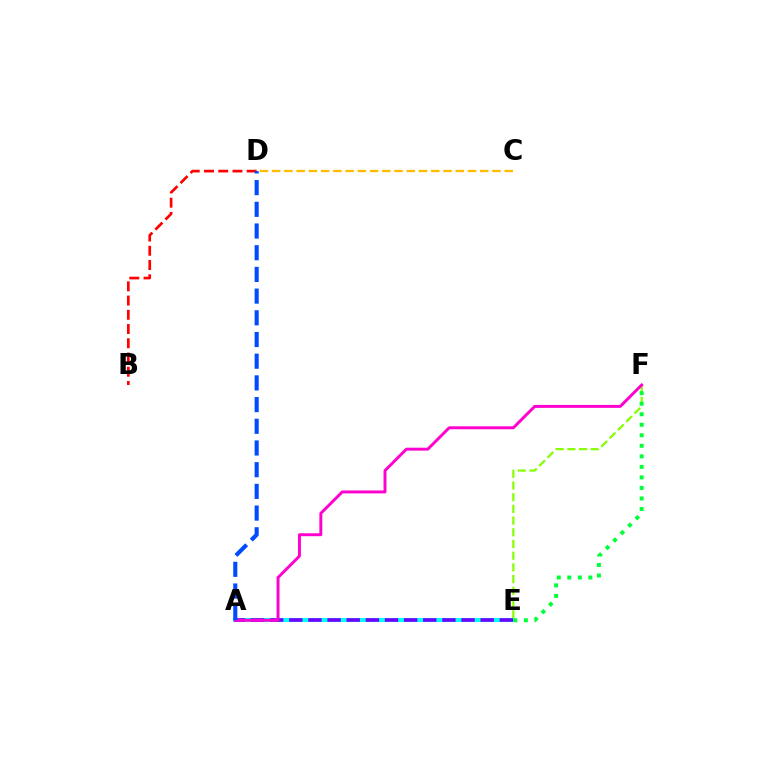{('A', 'E'): [{'color': '#00fff6', 'line_style': 'solid', 'thickness': 2.92}, {'color': '#7200ff', 'line_style': 'dashed', 'thickness': 2.6}], ('B', 'D'): [{'color': '#ff0000', 'line_style': 'dashed', 'thickness': 1.93}], ('E', 'F'): [{'color': '#84ff00', 'line_style': 'dashed', 'thickness': 1.59}, {'color': '#00ff39', 'line_style': 'dotted', 'thickness': 2.86}], ('A', 'F'): [{'color': '#ff00cf', 'line_style': 'solid', 'thickness': 2.12}], ('C', 'D'): [{'color': '#ffbd00', 'line_style': 'dashed', 'thickness': 1.66}], ('A', 'D'): [{'color': '#004bff', 'line_style': 'dashed', 'thickness': 2.95}]}